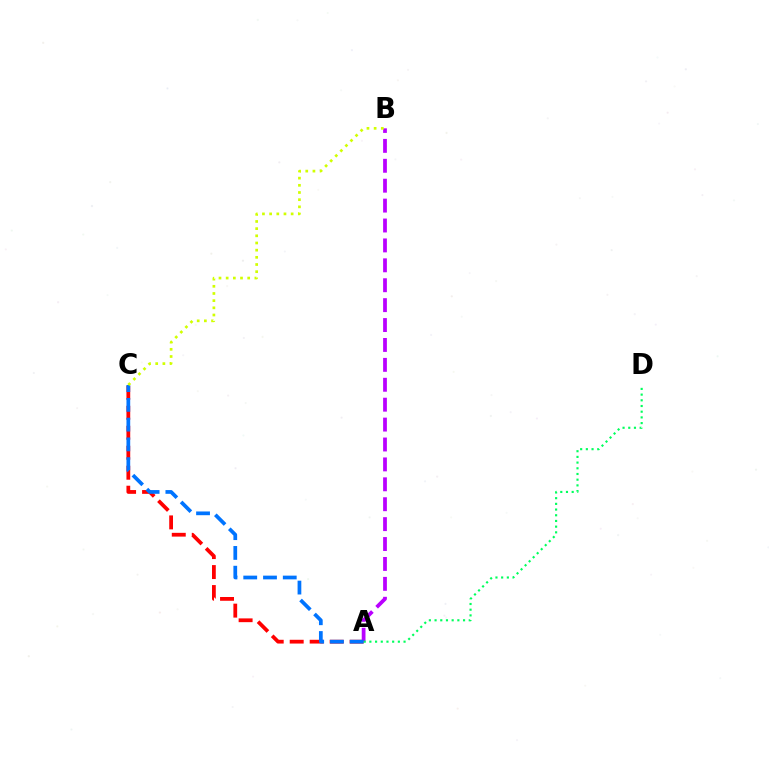{('A', 'C'): [{'color': '#ff0000', 'line_style': 'dashed', 'thickness': 2.71}, {'color': '#0074ff', 'line_style': 'dashed', 'thickness': 2.69}], ('A', 'B'): [{'color': '#b900ff', 'line_style': 'dashed', 'thickness': 2.7}], ('A', 'D'): [{'color': '#00ff5c', 'line_style': 'dotted', 'thickness': 1.55}], ('B', 'C'): [{'color': '#d1ff00', 'line_style': 'dotted', 'thickness': 1.95}]}